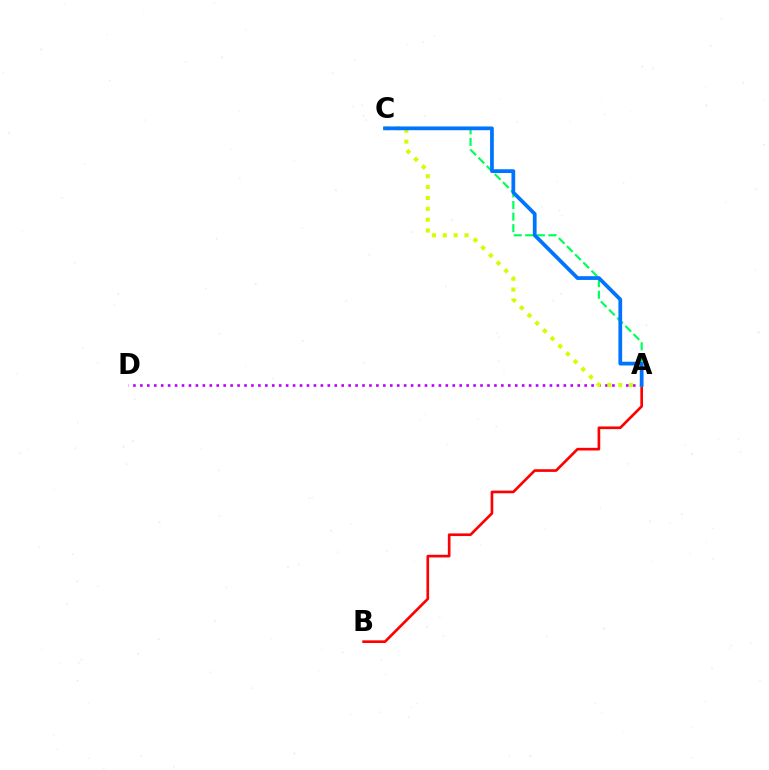{('A', 'D'): [{'color': '#b900ff', 'line_style': 'dotted', 'thickness': 1.89}], ('A', 'C'): [{'color': '#00ff5c', 'line_style': 'dashed', 'thickness': 1.57}, {'color': '#d1ff00', 'line_style': 'dotted', 'thickness': 2.95}, {'color': '#0074ff', 'line_style': 'solid', 'thickness': 2.7}], ('A', 'B'): [{'color': '#ff0000', 'line_style': 'solid', 'thickness': 1.91}]}